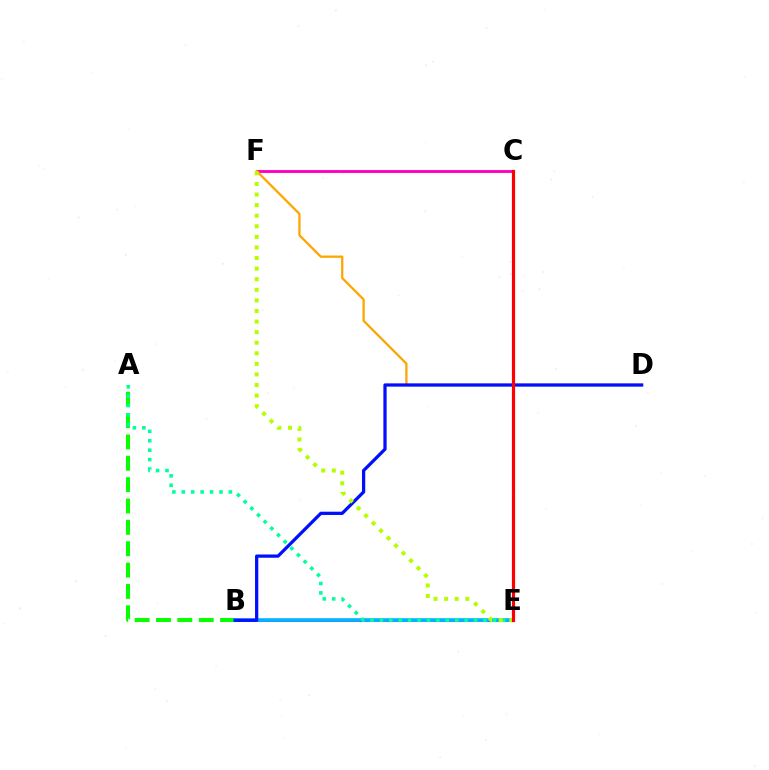{('B', 'E'): [{'color': '#9b00ff', 'line_style': 'solid', 'thickness': 1.87}, {'color': '#00b5ff', 'line_style': 'solid', 'thickness': 2.59}], ('A', 'B'): [{'color': '#08ff00', 'line_style': 'dashed', 'thickness': 2.9}], ('C', 'F'): [{'color': '#ff00bd', 'line_style': 'solid', 'thickness': 2.07}], ('D', 'F'): [{'color': '#ffa500', 'line_style': 'solid', 'thickness': 1.64}], ('A', 'E'): [{'color': '#00ff9d', 'line_style': 'dotted', 'thickness': 2.56}], ('B', 'D'): [{'color': '#0010ff', 'line_style': 'solid', 'thickness': 2.34}], ('E', 'F'): [{'color': '#b3ff00', 'line_style': 'dotted', 'thickness': 2.88}], ('C', 'E'): [{'color': '#ff0000', 'line_style': 'solid', 'thickness': 2.28}]}